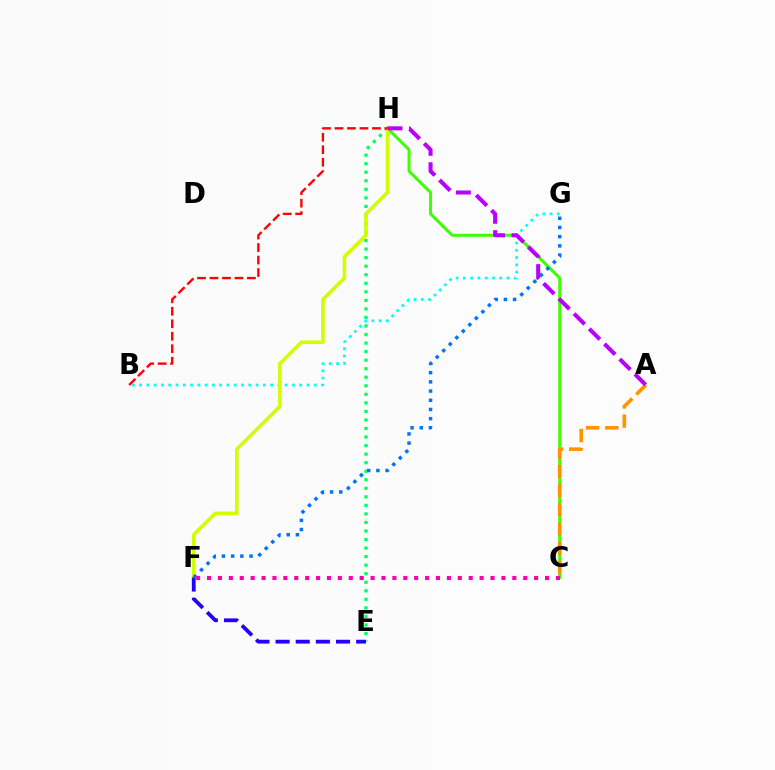{('B', 'G'): [{'color': '#00fff6', 'line_style': 'dotted', 'thickness': 1.98}], ('E', 'H'): [{'color': '#00ff5c', 'line_style': 'dotted', 'thickness': 2.32}], ('C', 'H'): [{'color': '#3dff00', 'line_style': 'solid', 'thickness': 2.15}], ('F', 'H'): [{'color': '#d1ff00', 'line_style': 'solid', 'thickness': 2.58}], ('E', 'F'): [{'color': '#2500ff', 'line_style': 'dashed', 'thickness': 2.74}], ('A', 'C'): [{'color': '#ff9400', 'line_style': 'dashed', 'thickness': 2.6}], ('B', 'H'): [{'color': '#ff0000', 'line_style': 'dashed', 'thickness': 1.7}], ('A', 'H'): [{'color': '#b900ff', 'line_style': 'dashed', 'thickness': 2.92}], ('F', 'G'): [{'color': '#0074ff', 'line_style': 'dotted', 'thickness': 2.5}], ('C', 'F'): [{'color': '#ff00ac', 'line_style': 'dotted', 'thickness': 2.96}]}